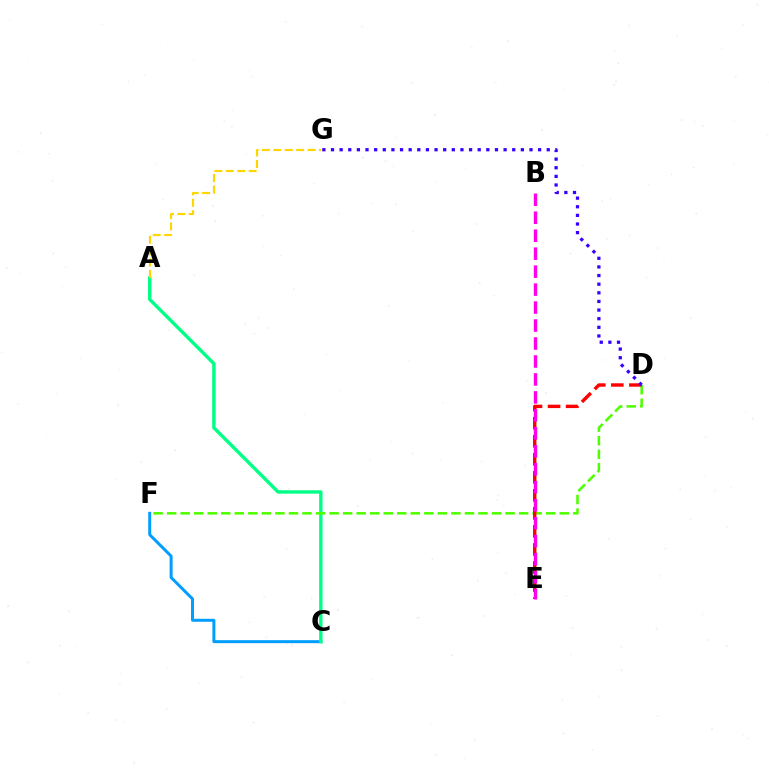{('C', 'F'): [{'color': '#009eff', 'line_style': 'solid', 'thickness': 2.16}], ('A', 'C'): [{'color': '#00ff86', 'line_style': 'solid', 'thickness': 2.45}], ('D', 'F'): [{'color': '#4fff00', 'line_style': 'dashed', 'thickness': 1.84}], ('D', 'E'): [{'color': '#ff0000', 'line_style': 'dashed', 'thickness': 2.45}], ('D', 'G'): [{'color': '#3700ff', 'line_style': 'dotted', 'thickness': 2.34}], ('A', 'G'): [{'color': '#ffd500', 'line_style': 'dashed', 'thickness': 1.55}], ('B', 'E'): [{'color': '#ff00ed', 'line_style': 'dashed', 'thickness': 2.44}]}